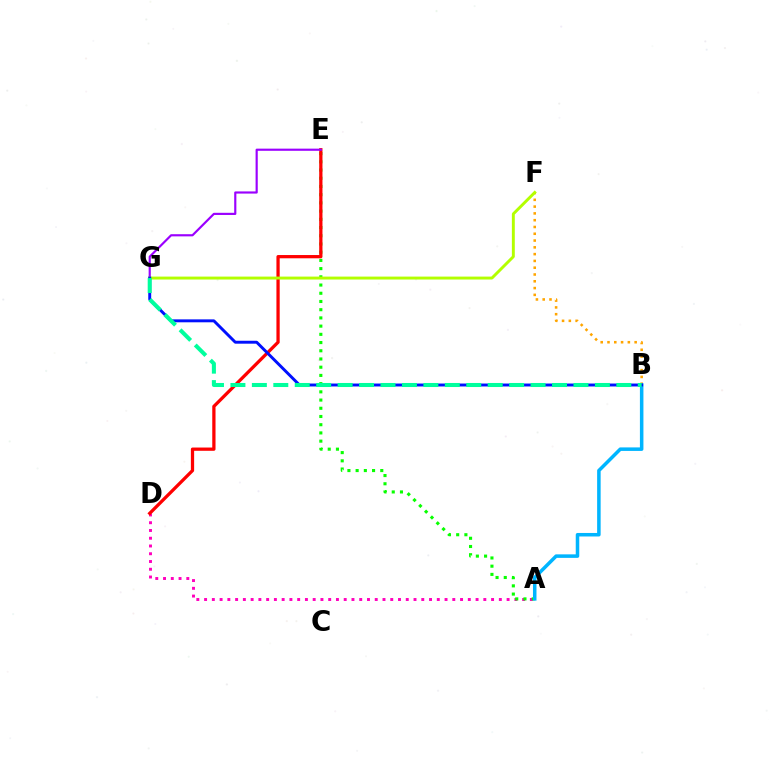{('A', 'D'): [{'color': '#ff00bd', 'line_style': 'dotted', 'thickness': 2.11}], ('B', 'F'): [{'color': '#ffa500', 'line_style': 'dotted', 'thickness': 1.84}], ('A', 'E'): [{'color': '#08ff00', 'line_style': 'dotted', 'thickness': 2.23}], ('D', 'E'): [{'color': '#ff0000', 'line_style': 'solid', 'thickness': 2.35}], ('E', 'G'): [{'color': '#9b00ff', 'line_style': 'solid', 'thickness': 1.56}], ('F', 'G'): [{'color': '#b3ff00', 'line_style': 'solid', 'thickness': 2.11}], ('A', 'B'): [{'color': '#00b5ff', 'line_style': 'solid', 'thickness': 2.53}], ('B', 'G'): [{'color': '#0010ff', 'line_style': 'solid', 'thickness': 2.11}, {'color': '#00ff9d', 'line_style': 'dashed', 'thickness': 2.91}]}